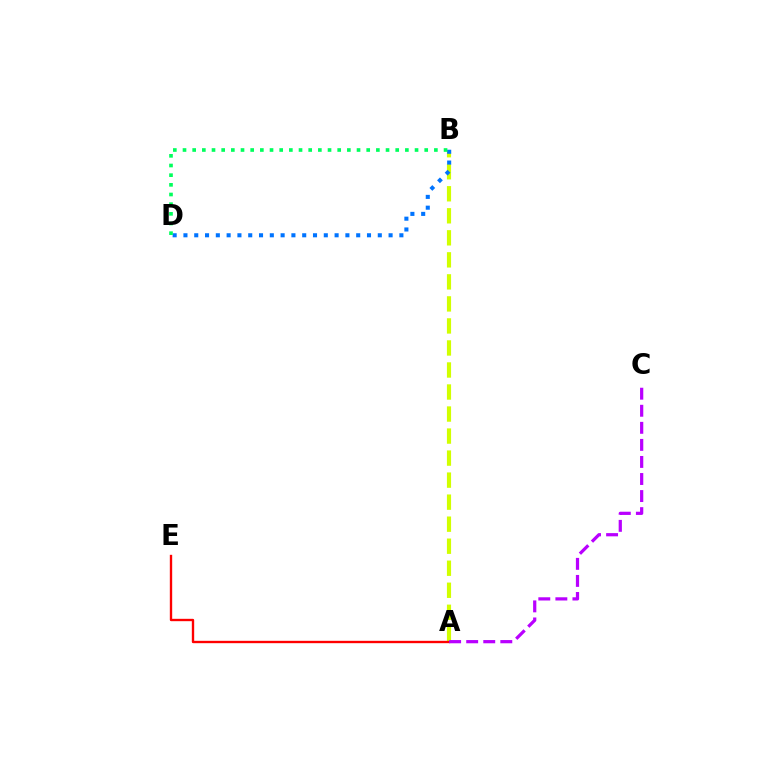{('A', 'B'): [{'color': '#d1ff00', 'line_style': 'dashed', 'thickness': 2.99}], ('A', 'E'): [{'color': '#ff0000', 'line_style': 'solid', 'thickness': 1.7}], ('B', 'D'): [{'color': '#0074ff', 'line_style': 'dotted', 'thickness': 2.93}, {'color': '#00ff5c', 'line_style': 'dotted', 'thickness': 2.63}], ('A', 'C'): [{'color': '#b900ff', 'line_style': 'dashed', 'thickness': 2.32}]}